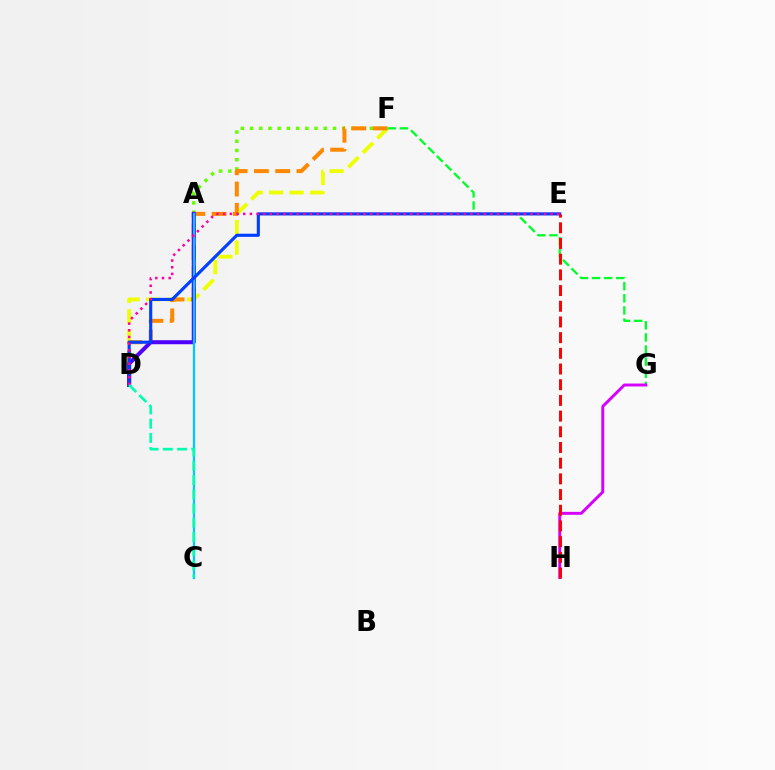{('A', 'F'): [{'color': '#66ff00', 'line_style': 'dotted', 'thickness': 2.5}], ('D', 'F'): [{'color': '#eeff00', 'line_style': 'dashed', 'thickness': 2.78}, {'color': '#ff8800', 'line_style': 'dashed', 'thickness': 2.89}], ('A', 'D'): [{'color': '#4f00ff', 'line_style': 'solid', 'thickness': 2.89}], ('F', 'G'): [{'color': '#00ff27', 'line_style': 'dashed', 'thickness': 1.65}], ('A', 'C'): [{'color': '#00c7ff', 'line_style': 'solid', 'thickness': 1.65}], ('D', 'E'): [{'color': '#003fff', 'line_style': 'solid', 'thickness': 2.25}, {'color': '#ff00a0', 'line_style': 'dotted', 'thickness': 1.82}], ('G', 'H'): [{'color': '#d600ff', 'line_style': 'solid', 'thickness': 2.11}], ('E', 'H'): [{'color': '#ff0000', 'line_style': 'dashed', 'thickness': 2.13}], ('C', 'D'): [{'color': '#00ffaf', 'line_style': 'dashed', 'thickness': 1.93}]}